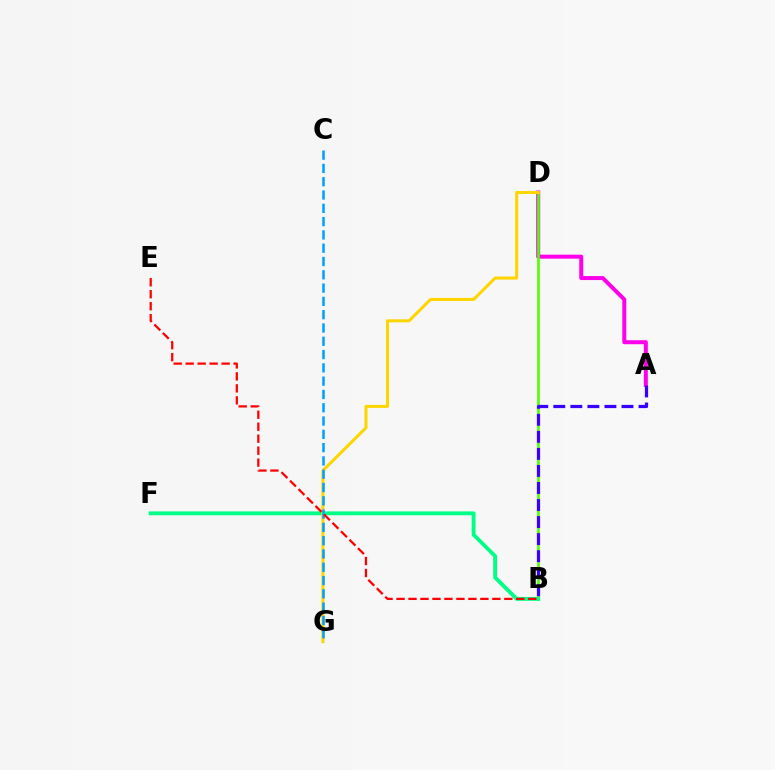{('A', 'D'): [{'color': '#ff00ed', 'line_style': 'solid', 'thickness': 2.88}], ('B', 'D'): [{'color': '#4fff00', 'line_style': 'solid', 'thickness': 1.89}], ('B', 'F'): [{'color': '#00ff86', 'line_style': 'solid', 'thickness': 2.79}], ('D', 'G'): [{'color': '#ffd500', 'line_style': 'solid', 'thickness': 2.19}], ('C', 'G'): [{'color': '#009eff', 'line_style': 'dashed', 'thickness': 1.81}], ('B', 'E'): [{'color': '#ff0000', 'line_style': 'dashed', 'thickness': 1.63}], ('A', 'B'): [{'color': '#3700ff', 'line_style': 'dashed', 'thickness': 2.32}]}